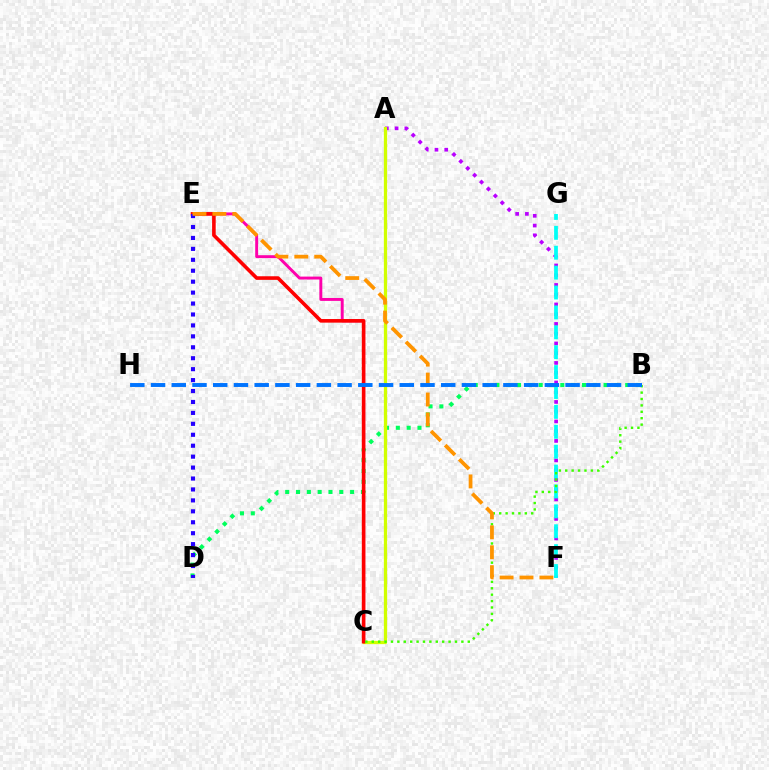{('C', 'E'): [{'color': '#ff00ac', 'line_style': 'solid', 'thickness': 2.1}, {'color': '#ff0000', 'line_style': 'solid', 'thickness': 2.59}], ('B', 'D'): [{'color': '#00ff5c', 'line_style': 'dotted', 'thickness': 2.94}], ('A', 'F'): [{'color': '#b900ff', 'line_style': 'dotted', 'thickness': 2.65}], ('F', 'G'): [{'color': '#00fff6', 'line_style': 'dashed', 'thickness': 2.7}], ('A', 'C'): [{'color': '#d1ff00', 'line_style': 'solid', 'thickness': 2.35}], ('D', 'E'): [{'color': '#2500ff', 'line_style': 'dotted', 'thickness': 2.97}], ('B', 'C'): [{'color': '#3dff00', 'line_style': 'dotted', 'thickness': 1.74}], ('E', 'F'): [{'color': '#ff9400', 'line_style': 'dashed', 'thickness': 2.71}], ('B', 'H'): [{'color': '#0074ff', 'line_style': 'dashed', 'thickness': 2.82}]}